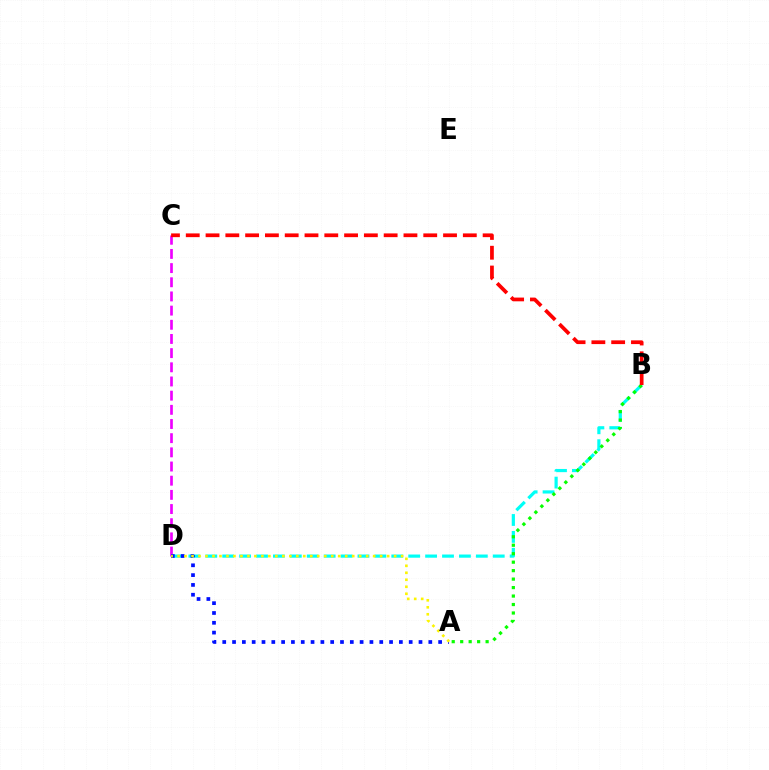{('C', 'D'): [{'color': '#ee00ff', 'line_style': 'dashed', 'thickness': 1.93}], ('B', 'D'): [{'color': '#00fff6', 'line_style': 'dashed', 'thickness': 2.3}], ('A', 'B'): [{'color': '#08ff00', 'line_style': 'dotted', 'thickness': 2.3}], ('A', 'D'): [{'color': '#0010ff', 'line_style': 'dotted', 'thickness': 2.67}, {'color': '#fcf500', 'line_style': 'dotted', 'thickness': 1.9}], ('B', 'C'): [{'color': '#ff0000', 'line_style': 'dashed', 'thickness': 2.69}]}